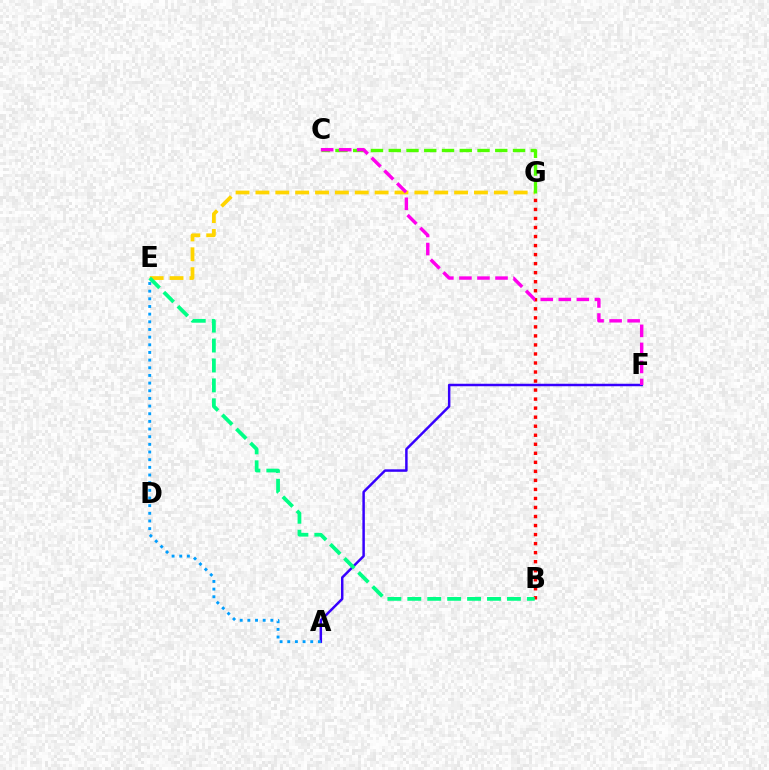{('E', 'G'): [{'color': '#ffd500', 'line_style': 'dashed', 'thickness': 2.7}], ('B', 'G'): [{'color': '#ff0000', 'line_style': 'dotted', 'thickness': 2.45}], ('C', 'G'): [{'color': '#4fff00', 'line_style': 'dashed', 'thickness': 2.41}], ('A', 'F'): [{'color': '#3700ff', 'line_style': 'solid', 'thickness': 1.79}], ('A', 'E'): [{'color': '#009eff', 'line_style': 'dotted', 'thickness': 2.08}], ('C', 'F'): [{'color': '#ff00ed', 'line_style': 'dashed', 'thickness': 2.45}], ('B', 'E'): [{'color': '#00ff86', 'line_style': 'dashed', 'thickness': 2.71}]}